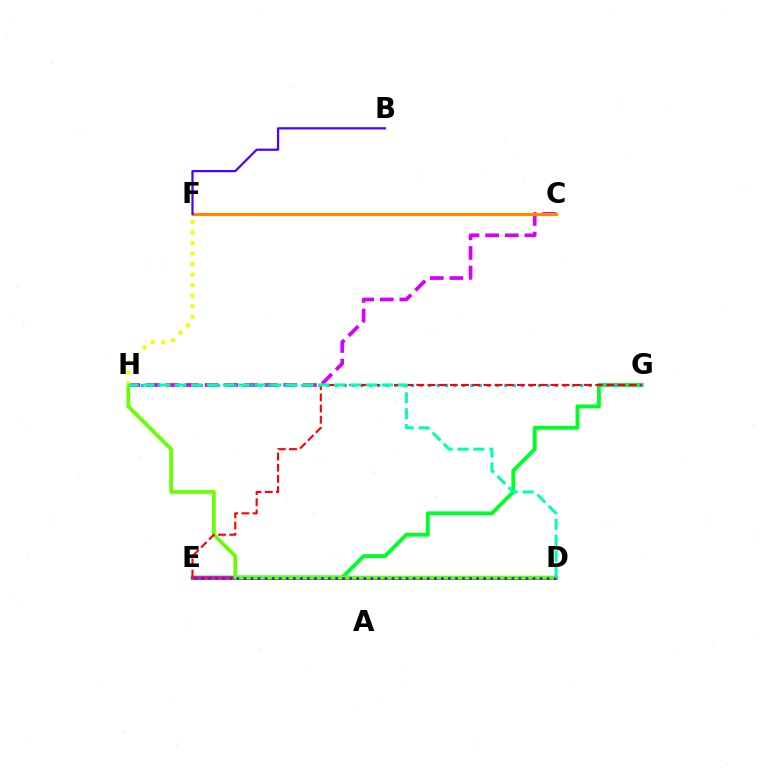{('C', 'H'): [{'color': '#d600ff', 'line_style': 'dashed', 'thickness': 2.67}], ('E', 'G'): [{'color': '#00ff27', 'line_style': 'solid', 'thickness': 2.81}, {'color': '#ff0000', 'line_style': 'dashed', 'thickness': 1.52}], ('C', 'F'): [{'color': '#ff8800', 'line_style': 'solid', 'thickness': 2.28}], ('D', 'E'): [{'color': '#ff00a0', 'line_style': 'solid', 'thickness': 2.71}, {'color': '#003fff', 'line_style': 'dotted', 'thickness': 1.92}], ('D', 'H'): [{'color': '#66ff00', 'line_style': 'solid', 'thickness': 2.65}, {'color': '#00ffaf', 'line_style': 'dashed', 'thickness': 2.16}], ('F', 'H'): [{'color': '#eeff00', 'line_style': 'dotted', 'thickness': 2.86}], ('G', 'H'): [{'color': '#00c7ff', 'line_style': 'dotted', 'thickness': 2.3}], ('B', 'F'): [{'color': '#4f00ff', 'line_style': 'solid', 'thickness': 1.61}]}